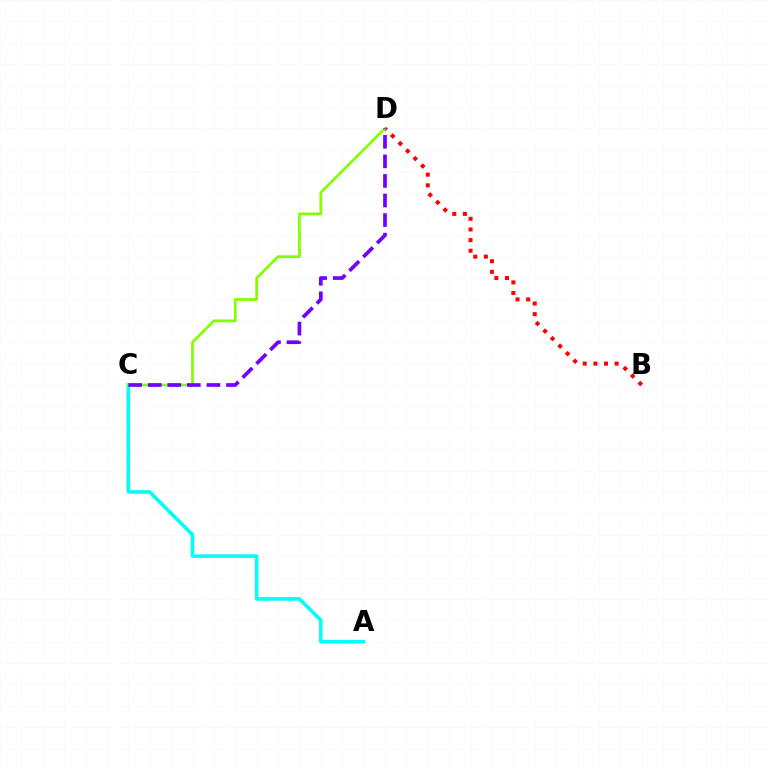{('B', 'D'): [{'color': '#ff0000', 'line_style': 'dotted', 'thickness': 2.89}], ('A', 'C'): [{'color': '#00fff6', 'line_style': 'solid', 'thickness': 2.57}], ('C', 'D'): [{'color': '#84ff00', 'line_style': 'solid', 'thickness': 1.98}, {'color': '#7200ff', 'line_style': 'dashed', 'thickness': 2.66}]}